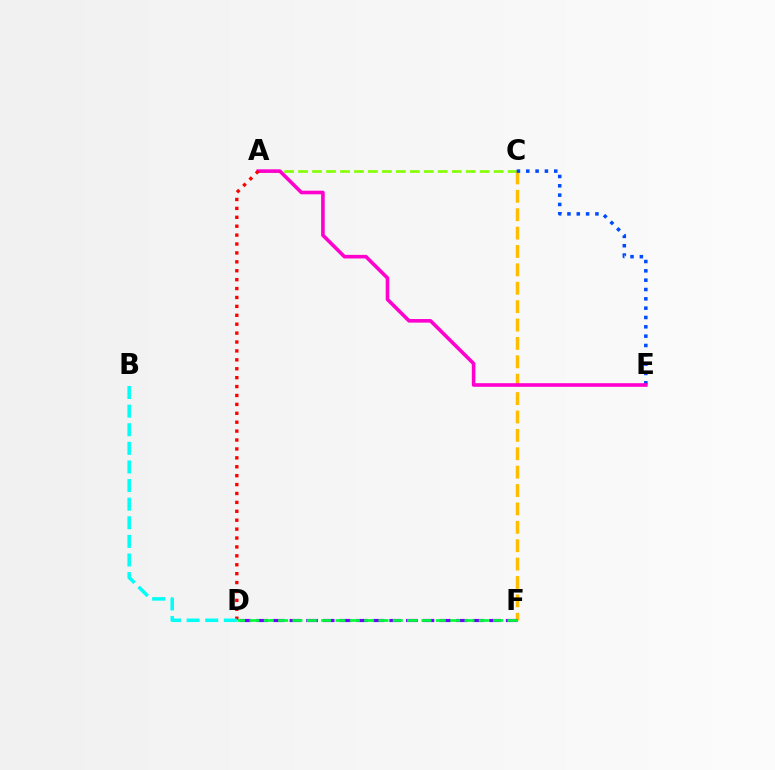{('A', 'C'): [{'color': '#84ff00', 'line_style': 'dashed', 'thickness': 1.9}], ('C', 'F'): [{'color': '#ffbd00', 'line_style': 'dashed', 'thickness': 2.5}], ('C', 'E'): [{'color': '#004bff', 'line_style': 'dotted', 'thickness': 2.53}], ('A', 'E'): [{'color': '#ff00cf', 'line_style': 'solid', 'thickness': 2.59}], ('A', 'D'): [{'color': '#ff0000', 'line_style': 'dotted', 'thickness': 2.42}], ('D', 'F'): [{'color': '#7200ff', 'line_style': 'dashed', 'thickness': 2.26}, {'color': '#00ff39', 'line_style': 'dashed', 'thickness': 1.95}], ('B', 'D'): [{'color': '#00fff6', 'line_style': 'dashed', 'thickness': 2.53}]}